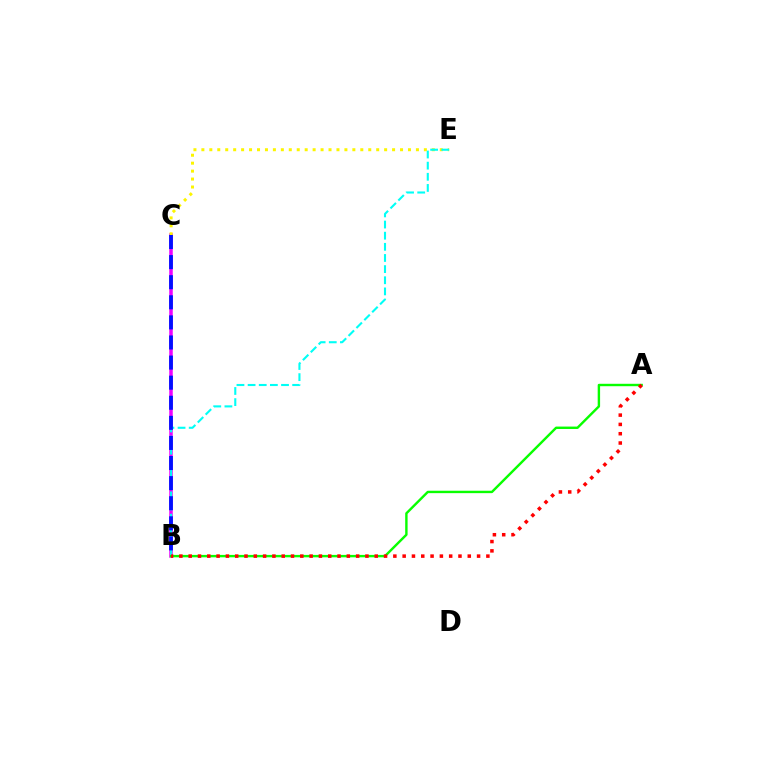{('B', 'C'): [{'color': '#ee00ff', 'line_style': 'solid', 'thickness': 2.53}, {'color': '#0010ff', 'line_style': 'dashed', 'thickness': 2.73}], ('A', 'B'): [{'color': '#08ff00', 'line_style': 'solid', 'thickness': 1.74}, {'color': '#ff0000', 'line_style': 'dotted', 'thickness': 2.53}], ('C', 'E'): [{'color': '#fcf500', 'line_style': 'dotted', 'thickness': 2.16}], ('B', 'E'): [{'color': '#00fff6', 'line_style': 'dashed', 'thickness': 1.51}]}